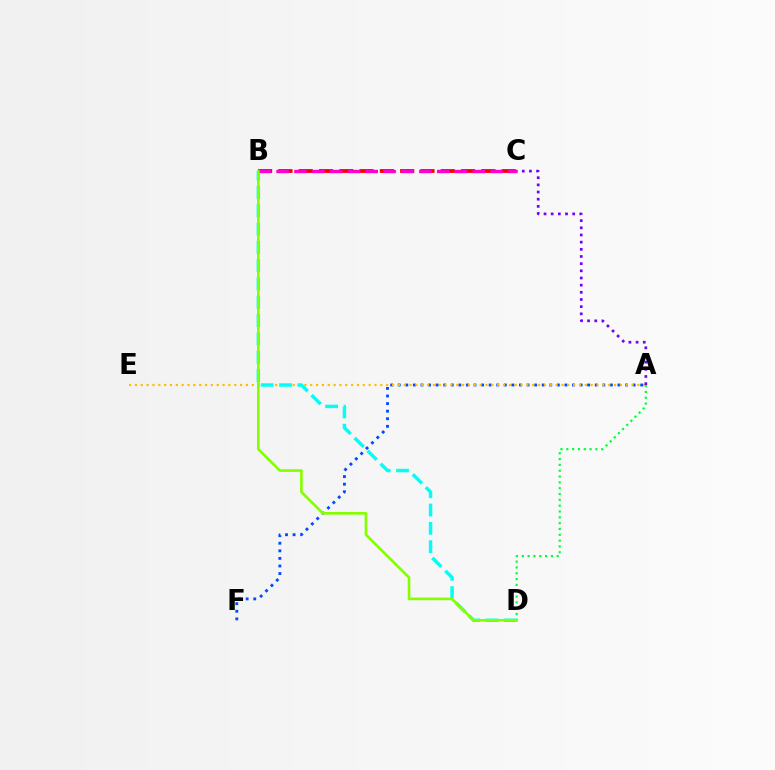{('B', 'C'): [{'color': '#ff0000', 'line_style': 'dashed', 'thickness': 2.76}, {'color': '#ff00cf', 'line_style': 'dashed', 'thickness': 2.42}], ('A', 'F'): [{'color': '#004bff', 'line_style': 'dotted', 'thickness': 2.06}], ('A', 'D'): [{'color': '#00ff39', 'line_style': 'dotted', 'thickness': 1.58}], ('A', 'E'): [{'color': '#ffbd00', 'line_style': 'dotted', 'thickness': 1.59}], ('B', 'D'): [{'color': '#00fff6', 'line_style': 'dashed', 'thickness': 2.49}, {'color': '#84ff00', 'line_style': 'solid', 'thickness': 1.9}], ('A', 'C'): [{'color': '#7200ff', 'line_style': 'dotted', 'thickness': 1.95}]}